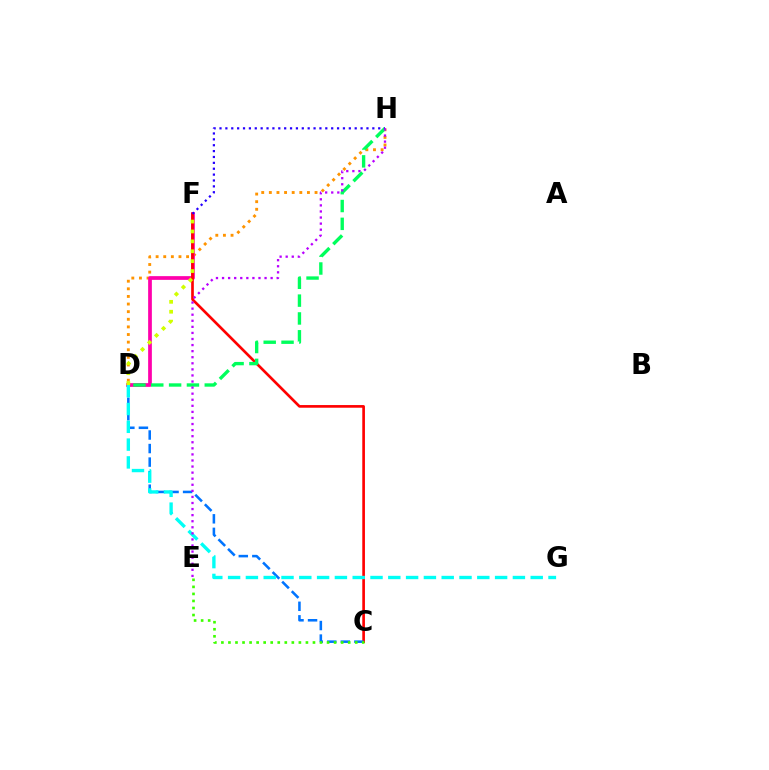{('D', 'H'): [{'color': '#ff9400', 'line_style': 'dotted', 'thickness': 2.07}, {'color': '#00ff5c', 'line_style': 'dashed', 'thickness': 2.42}], ('D', 'F'): [{'color': '#ff00ac', 'line_style': 'solid', 'thickness': 2.68}, {'color': '#d1ff00', 'line_style': 'dotted', 'thickness': 2.69}], ('C', 'F'): [{'color': '#ff0000', 'line_style': 'solid', 'thickness': 1.92}], ('C', 'D'): [{'color': '#0074ff', 'line_style': 'dashed', 'thickness': 1.84}], ('D', 'G'): [{'color': '#00fff6', 'line_style': 'dashed', 'thickness': 2.42}], ('F', 'H'): [{'color': '#2500ff', 'line_style': 'dotted', 'thickness': 1.6}], ('C', 'E'): [{'color': '#3dff00', 'line_style': 'dotted', 'thickness': 1.91}], ('E', 'H'): [{'color': '#b900ff', 'line_style': 'dotted', 'thickness': 1.65}]}